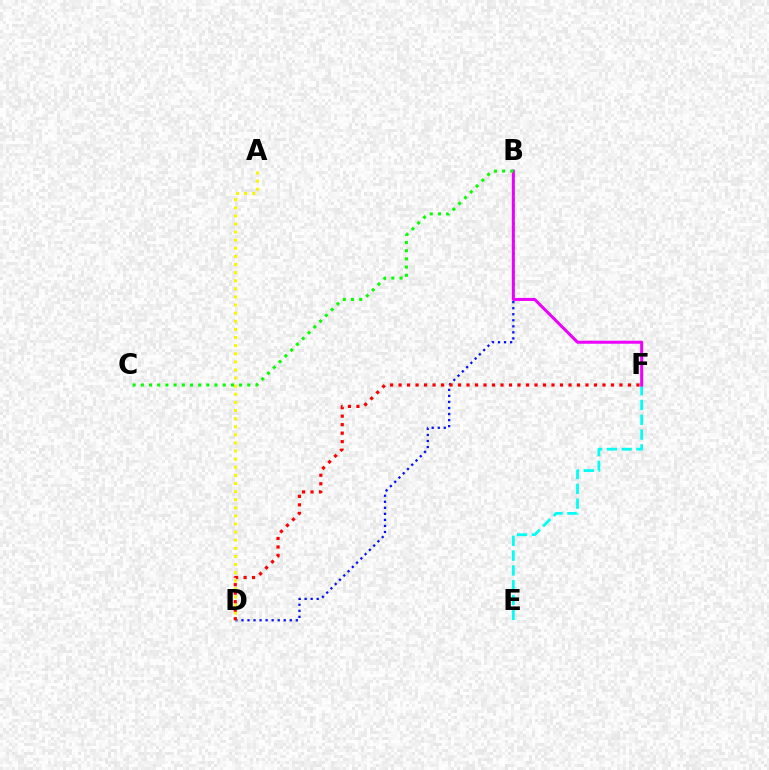{('B', 'D'): [{'color': '#0010ff', 'line_style': 'dotted', 'thickness': 1.64}], ('A', 'D'): [{'color': '#fcf500', 'line_style': 'dotted', 'thickness': 2.2}], ('E', 'F'): [{'color': '#00fff6', 'line_style': 'dashed', 'thickness': 2.01}], ('B', 'F'): [{'color': '#ee00ff', 'line_style': 'solid', 'thickness': 2.17}], ('B', 'C'): [{'color': '#08ff00', 'line_style': 'dotted', 'thickness': 2.22}], ('D', 'F'): [{'color': '#ff0000', 'line_style': 'dotted', 'thickness': 2.31}]}